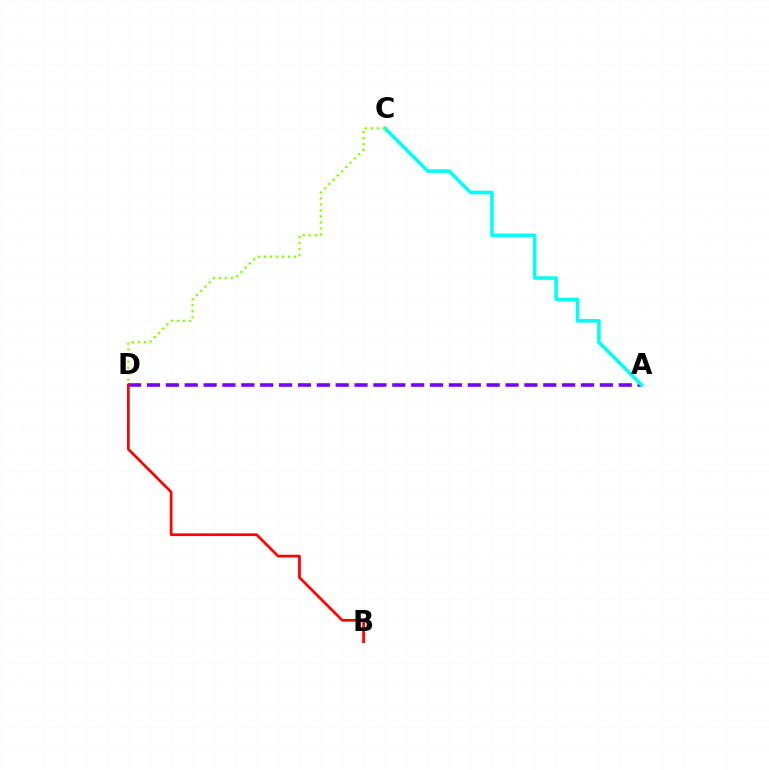{('A', 'D'): [{'color': '#7200ff', 'line_style': 'dashed', 'thickness': 2.56}], ('A', 'C'): [{'color': '#00fff6', 'line_style': 'solid', 'thickness': 2.58}], ('C', 'D'): [{'color': '#84ff00', 'line_style': 'dotted', 'thickness': 1.63}], ('B', 'D'): [{'color': '#ff0000', 'line_style': 'solid', 'thickness': 1.95}]}